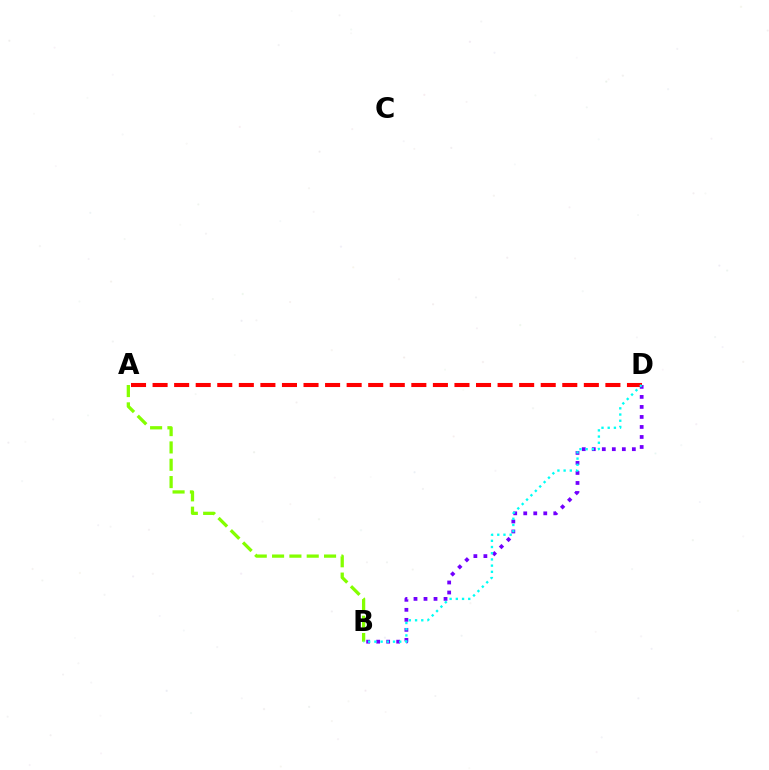{('B', 'D'): [{'color': '#7200ff', 'line_style': 'dotted', 'thickness': 2.72}, {'color': '#00fff6', 'line_style': 'dotted', 'thickness': 1.69}], ('A', 'B'): [{'color': '#84ff00', 'line_style': 'dashed', 'thickness': 2.35}], ('A', 'D'): [{'color': '#ff0000', 'line_style': 'dashed', 'thickness': 2.93}]}